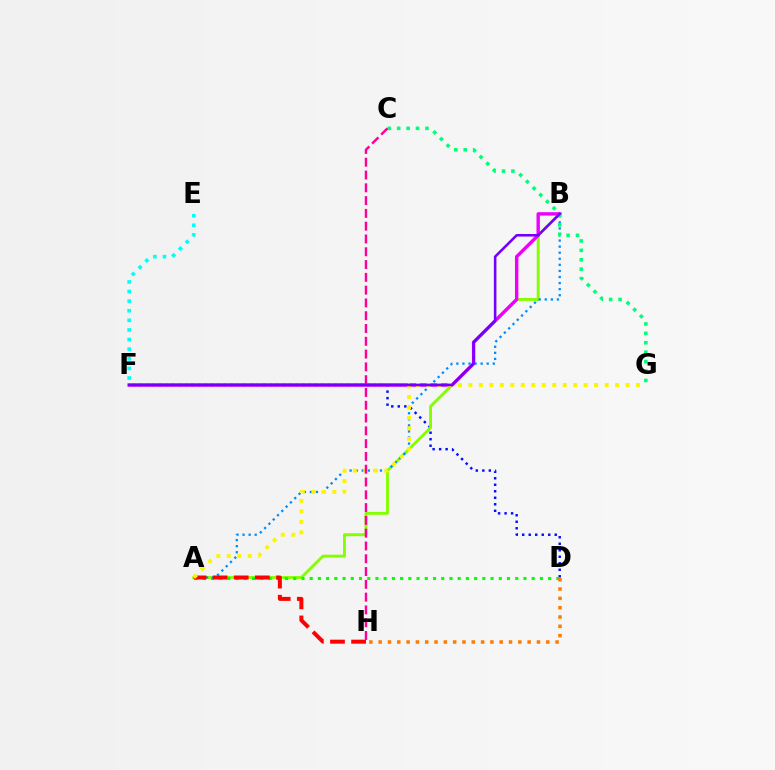{('E', 'F'): [{'color': '#00fff6', 'line_style': 'dotted', 'thickness': 2.61}], ('D', 'F'): [{'color': '#0010ff', 'line_style': 'dotted', 'thickness': 1.77}], ('A', 'B'): [{'color': '#84ff00', 'line_style': 'solid', 'thickness': 2.08}, {'color': '#008cff', 'line_style': 'dotted', 'thickness': 1.65}], ('A', 'D'): [{'color': '#08ff00', 'line_style': 'dotted', 'thickness': 2.23}], ('B', 'F'): [{'color': '#ee00ff', 'line_style': 'solid', 'thickness': 2.45}, {'color': '#7200ff', 'line_style': 'solid', 'thickness': 1.84}], ('D', 'H'): [{'color': '#ff7c00', 'line_style': 'dotted', 'thickness': 2.53}], ('A', 'H'): [{'color': '#ff0000', 'line_style': 'dashed', 'thickness': 2.87}], ('A', 'G'): [{'color': '#fcf500', 'line_style': 'dotted', 'thickness': 2.85}], ('C', 'G'): [{'color': '#00ff74', 'line_style': 'dotted', 'thickness': 2.56}], ('C', 'H'): [{'color': '#ff0094', 'line_style': 'dashed', 'thickness': 1.74}]}